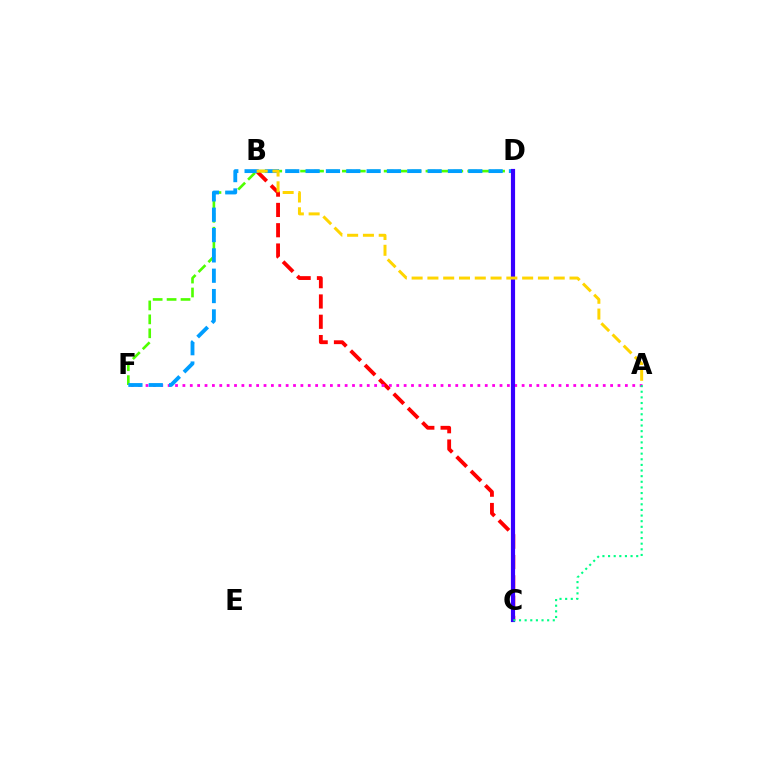{('D', 'F'): [{'color': '#4fff00', 'line_style': 'dashed', 'thickness': 1.89}, {'color': '#009eff', 'line_style': 'dashed', 'thickness': 2.76}], ('B', 'C'): [{'color': '#ff0000', 'line_style': 'dashed', 'thickness': 2.76}], ('A', 'F'): [{'color': '#ff00ed', 'line_style': 'dotted', 'thickness': 2.0}], ('C', 'D'): [{'color': '#3700ff', 'line_style': 'solid', 'thickness': 3.0}], ('A', 'C'): [{'color': '#00ff86', 'line_style': 'dotted', 'thickness': 1.53}], ('A', 'B'): [{'color': '#ffd500', 'line_style': 'dashed', 'thickness': 2.14}]}